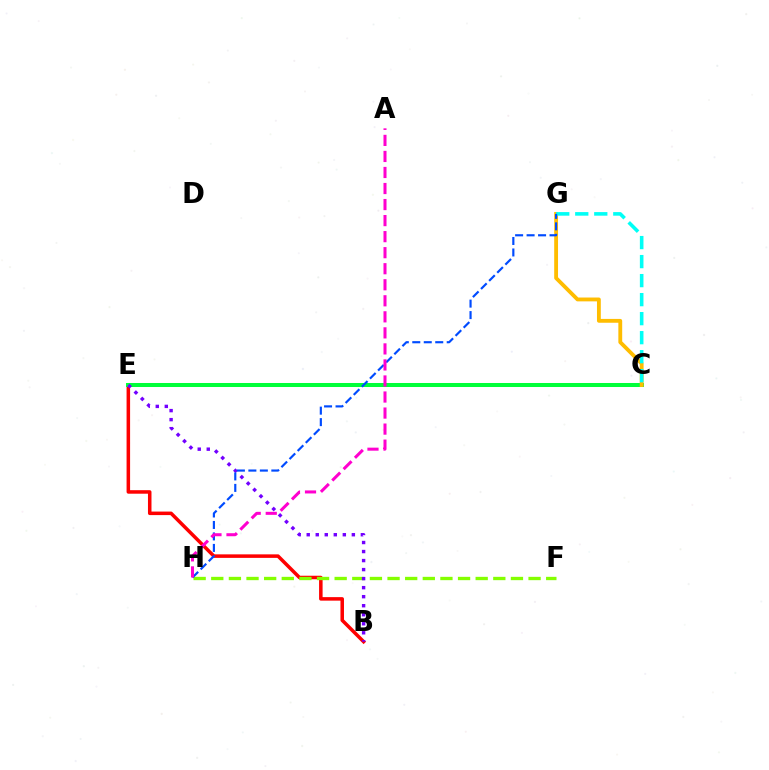{('B', 'E'): [{'color': '#ff0000', 'line_style': 'solid', 'thickness': 2.54}, {'color': '#7200ff', 'line_style': 'dotted', 'thickness': 2.45}], ('C', 'E'): [{'color': '#00ff39', 'line_style': 'solid', 'thickness': 2.89}], ('C', 'G'): [{'color': '#ffbd00', 'line_style': 'solid', 'thickness': 2.76}, {'color': '#00fff6', 'line_style': 'dashed', 'thickness': 2.58}], ('F', 'H'): [{'color': '#84ff00', 'line_style': 'dashed', 'thickness': 2.39}], ('G', 'H'): [{'color': '#004bff', 'line_style': 'dashed', 'thickness': 1.56}], ('A', 'H'): [{'color': '#ff00cf', 'line_style': 'dashed', 'thickness': 2.18}]}